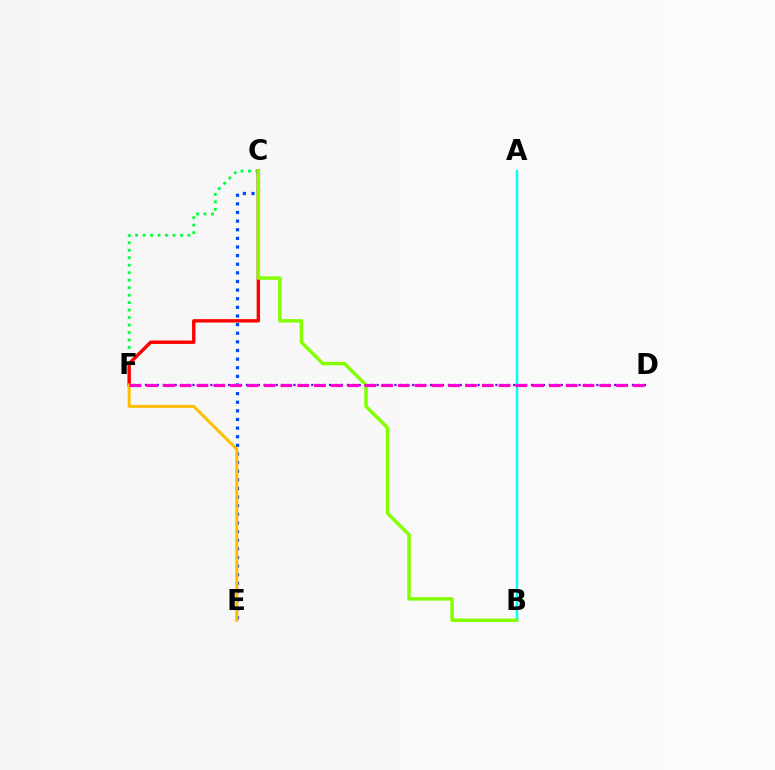{('C', 'F'): [{'color': '#00ff39', 'line_style': 'dotted', 'thickness': 2.03}, {'color': '#ff0000', 'line_style': 'solid', 'thickness': 2.44}], ('C', 'E'): [{'color': '#004bff', 'line_style': 'dotted', 'thickness': 2.34}], ('A', 'B'): [{'color': '#00fff6', 'line_style': 'solid', 'thickness': 1.78}], ('E', 'F'): [{'color': '#ffbd00', 'line_style': 'solid', 'thickness': 2.14}], ('D', 'F'): [{'color': '#7200ff', 'line_style': 'dotted', 'thickness': 1.61}, {'color': '#ff00cf', 'line_style': 'dashed', 'thickness': 2.28}], ('B', 'C'): [{'color': '#84ff00', 'line_style': 'solid', 'thickness': 2.48}]}